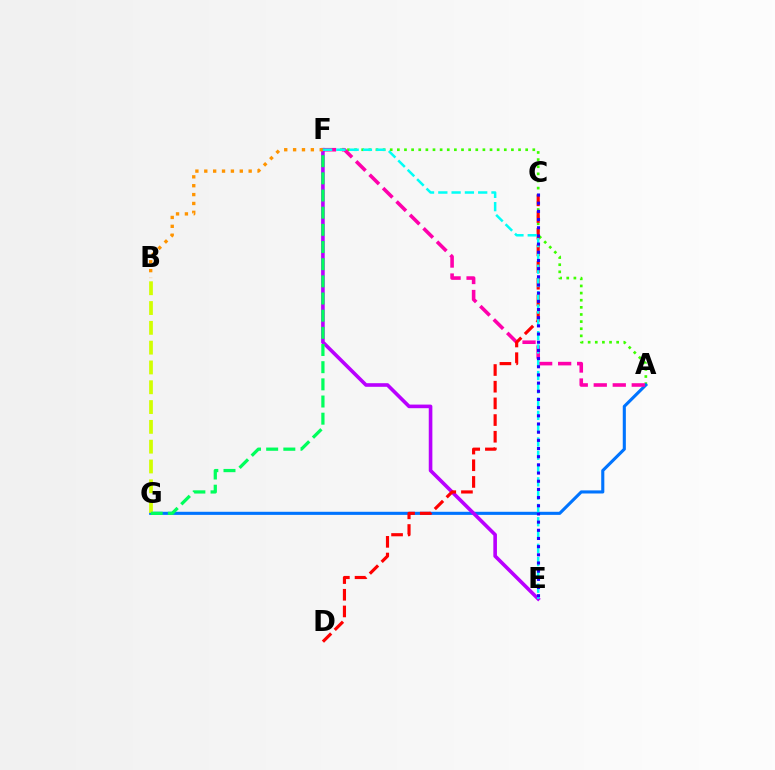{('A', 'F'): [{'color': '#3dff00', 'line_style': 'dotted', 'thickness': 1.94}, {'color': '#ff00ac', 'line_style': 'dashed', 'thickness': 2.58}], ('A', 'G'): [{'color': '#0074ff', 'line_style': 'solid', 'thickness': 2.23}], ('E', 'F'): [{'color': '#b900ff', 'line_style': 'solid', 'thickness': 2.6}, {'color': '#00fff6', 'line_style': 'dashed', 'thickness': 1.81}], ('B', 'G'): [{'color': '#d1ff00', 'line_style': 'dashed', 'thickness': 2.69}], ('C', 'D'): [{'color': '#ff0000', 'line_style': 'dashed', 'thickness': 2.27}], ('B', 'F'): [{'color': '#ff9400', 'line_style': 'dotted', 'thickness': 2.41}], ('C', 'E'): [{'color': '#2500ff', 'line_style': 'dotted', 'thickness': 2.22}], ('F', 'G'): [{'color': '#00ff5c', 'line_style': 'dashed', 'thickness': 2.33}]}